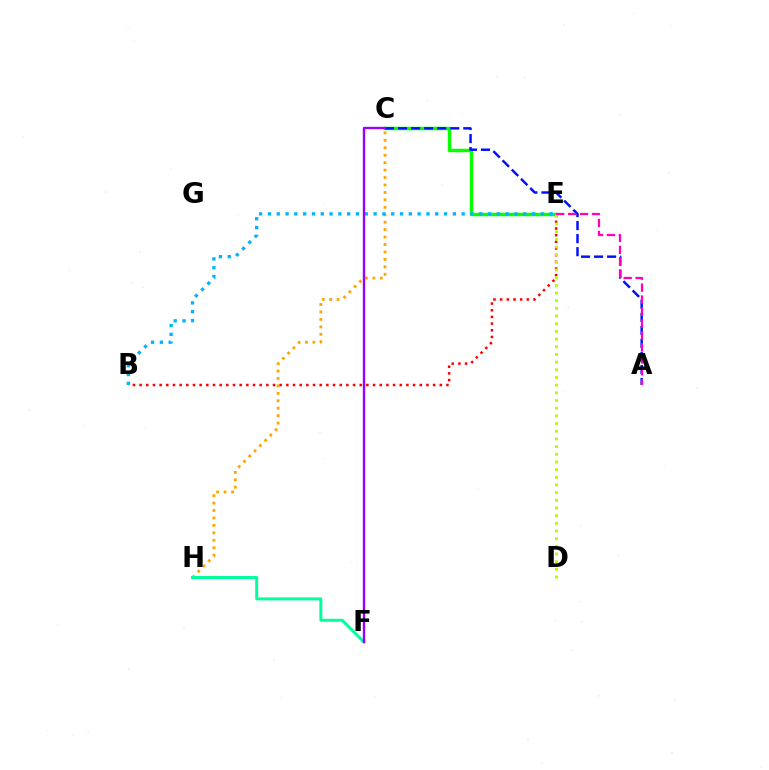{('C', 'H'): [{'color': '#ffa500', 'line_style': 'dotted', 'thickness': 2.02}], ('B', 'E'): [{'color': '#ff0000', 'line_style': 'dotted', 'thickness': 1.81}, {'color': '#00b5ff', 'line_style': 'dotted', 'thickness': 2.39}], ('C', 'E'): [{'color': '#08ff00', 'line_style': 'solid', 'thickness': 2.5}], ('F', 'H'): [{'color': '#00ff9d', 'line_style': 'solid', 'thickness': 2.13}], ('D', 'E'): [{'color': '#b3ff00', 'line_style': 'dotted', 'thickness': 2.09}], ('A', 'C'): [{'color': '#0010ff', 'line_style': 'dashed', 'thickness': 1.77}], ('A', 'E'): [{'color': '#ff00bd', 'line_style': 'dashed', 'thickness': 1.62}], ('C', 'F'): [{'color': '#9b00ff', 'line_style': 'solid', 'thickness': 1.72}]}